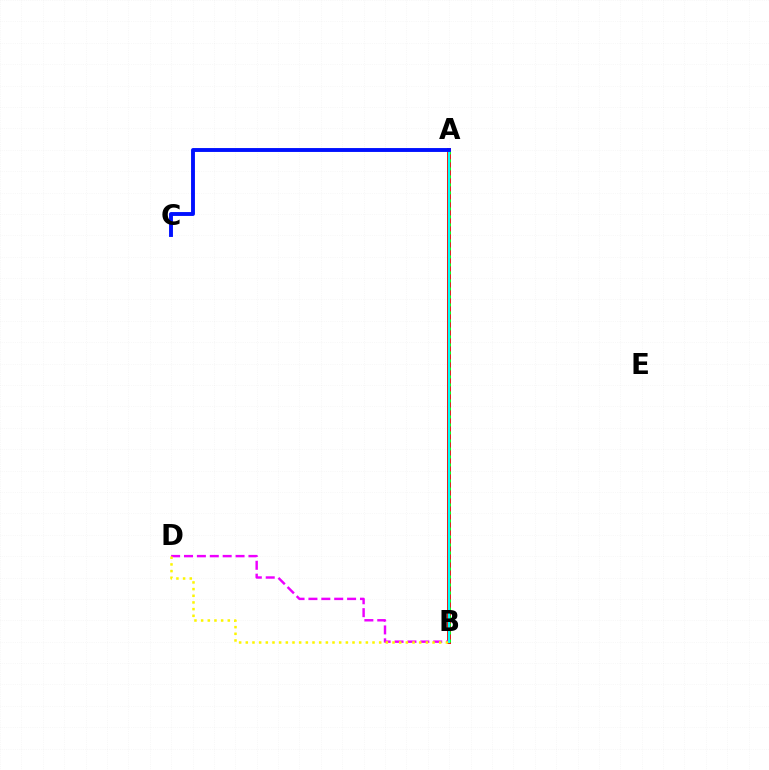{('A', 'B'): [{'color': '#ff0000', 'line_style': 'solid', 'thickness': 2.84}, {'color': '#08ff00', 'line_style': 'dotted', 'thickness': 2.17}, {'color': '#00fff6', 'line_style': 'solid', 'thickness': 1.61}], ('B', 'D'): [{'color': '#ee00ff', 'line_style': 'dashed', 'thickness': 1.75}, {'color': '#fcf500', 'line_style': 'dotted', 'thickness': 1.81}], ('A', 'C'): [{'color': '#0010ff', 'line_style': 'solid', 'thickness': 2.8}]}